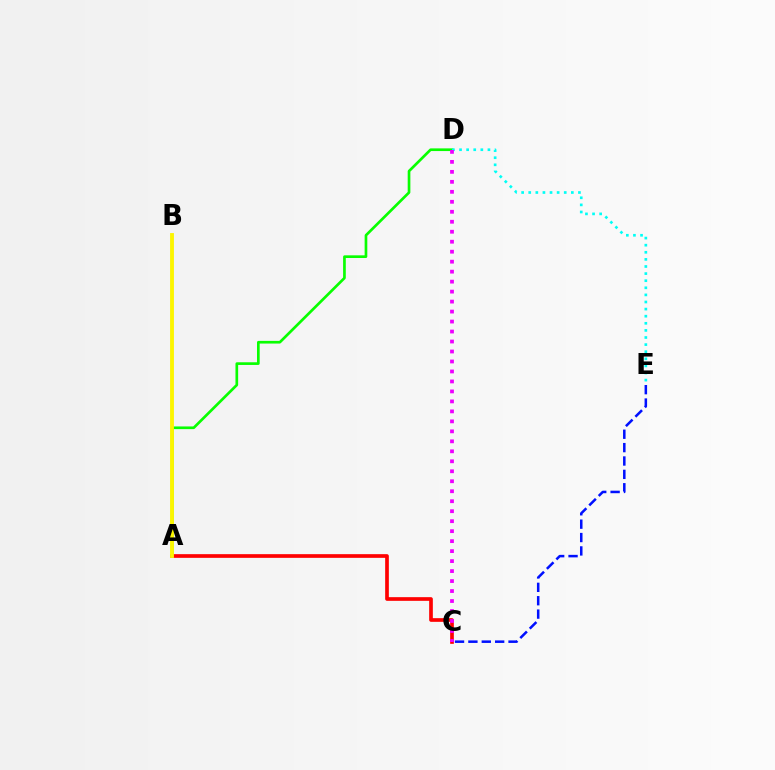{('A', 'D'): [{'color': '#08ff00', 'line_style': 'solid', 'thickness': 1.93}], ('A', 'C'): [{'color': '#ff0000', 'line_style': 'solid', 'thickness': 2.65}], ('D', 'E'): [{'color': '#00fff6', 'line_style': 'dotted', 'thickness': 1.93}], ('A', 'B'): [{'color': '#fcf500', 'line_style': 'solid', 'thickness': 2.77}], ('C', 'D'): [{'color': '#ee00ff', 'line_style': 'dotted', 'thickness': 2.71}], ('C', 'E'): [{'color': '#0010ff', 'line_style': 'dashed', 'thickness': 1.82}]}